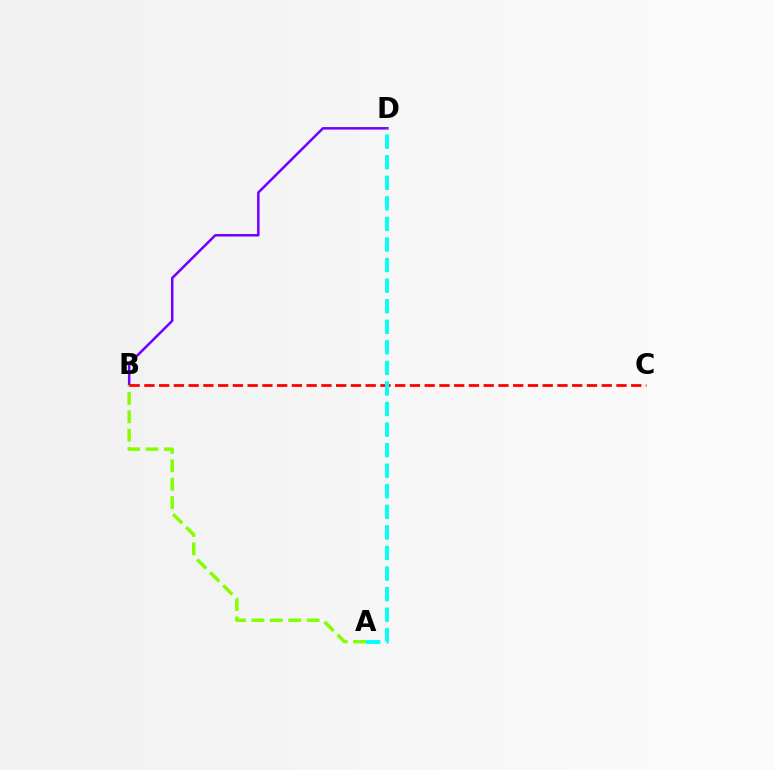{('B', 'D'): [{'color': '#7200ff', 'line_style': 'solid', 'thickness': 1.81}], ('A', 'B'): [{'color': '#84ff00', 'line_style': 'dashed', 'thickness': 2.5}], ('B', 'C'): [{'color': '#ff0000', 'line_style': 'dashed', 'thickness': 2.0}], ('A', 'D'): [{'color': '#00fff6', 'line_style': 'dashed', 'thickness': 2.79}]}